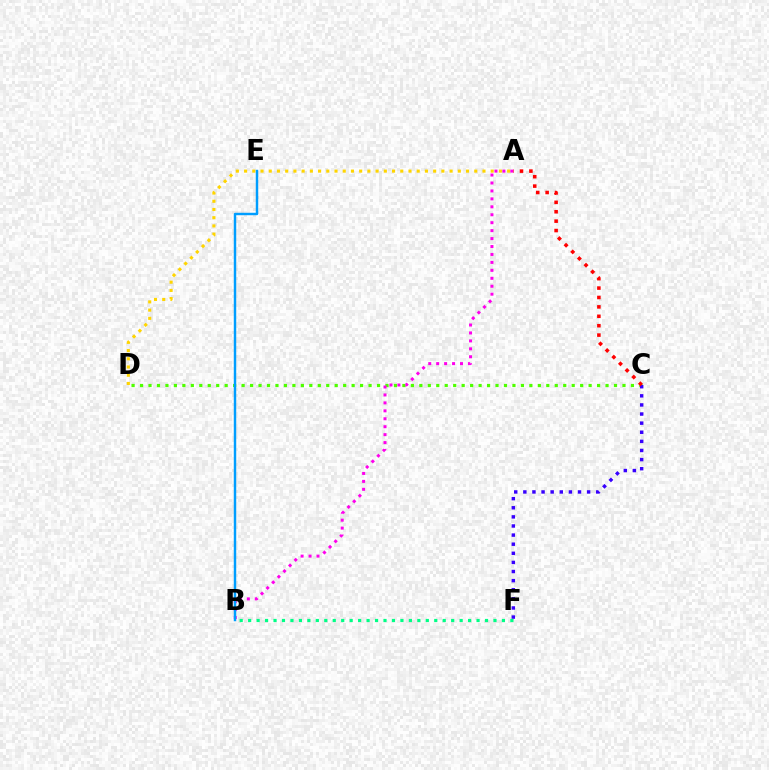{('A', 'D'): [{'color': '#ffd500', 'line_style': 'dotted', 'thickness': 2.23}], ('C', 'D'): [{'color': '#4fff00', 'line_style': 'dotted', 'thickness': 2.3}], ('C', 'F'): [{'color': '#3700ff', 'line_style': 'dotted', 'thickness': 2.48}], ('A', 'B'): [{'color': '#ff00ed', 'line_style': 'dotted', 'thickness': 2.16}], ('A', 'C'): [{'color': '#ff0000', 'line_style': 'dotted', 'thickness': 2.56}], ('B', 'E'): [{'color': '#009eff', 'line_style': 'solid', 'thickness': 1.76}], ('B', 'F'): [{'color': '#00ff86', 'line_style': 'dotted', 'thickness': 2.3}]}